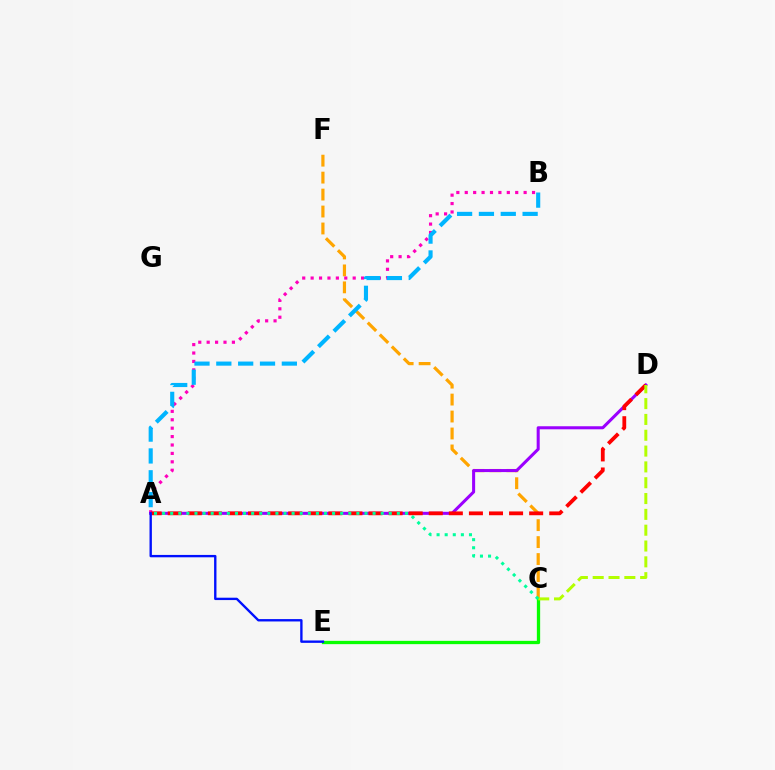{('C', 'F'): [{'color': '#ffa500', 'line_style': 'dashed', 'thickness': 2.3}], ('A', 'B'): [{'color': '#ff00bd', 'line_style': 'dotted', 'thickness': 2.29}, {'color': '#00b5ff', 'line_style': 'dashed', 'thickness': 2.97}], ('C', 'E'): [{'color': '#08ff00', 'line_style': 'solid', 'thickness': 2.38}], ('A', 'D'): [{'color': '#9b00ff', 'line_style': 'solid', 'thickness': 2.19}, {'color': '#ff0000', 'line_style': 'dashed', 'thickness': 2.73}], ('A', 'E'): [{'color': '#0010ff', 'line_style': 'solid', 'thickness': 1.7}], ('C', 'D'): [{'color': '#b3ff00', 'line_style': 'dashed', 'thickness': 2.15}], ('A', 'C'): [{'color': '#00ff9d', 'line_style': 'dotted', 'thickness': 2.2}]}